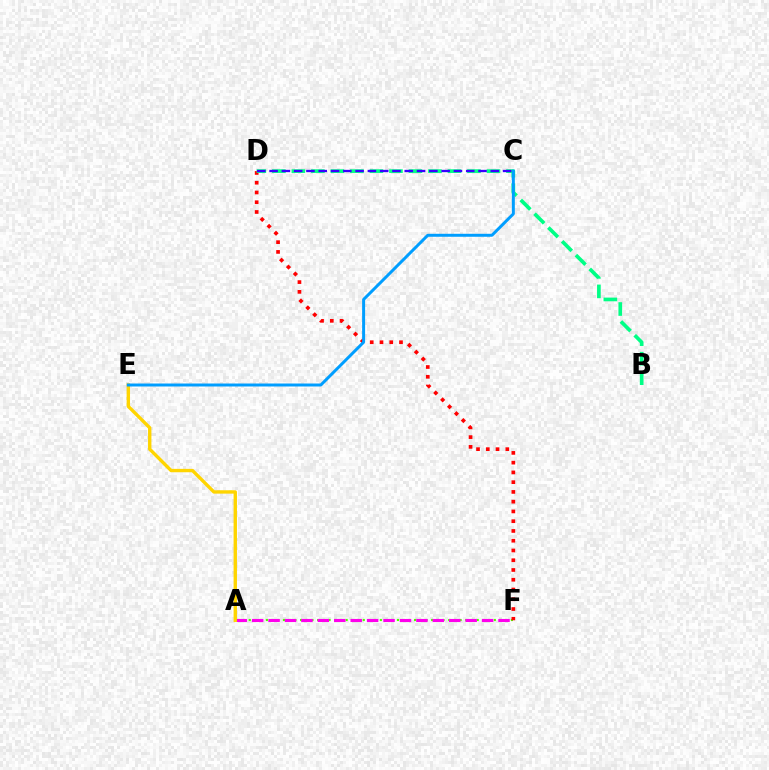{('A', 'F'): [{'color': '#4fff00', 'line_style': 'dotted', 'thickness': 1.55}, {'color': '#ff00ed', 'line_style': 'dashed', 'thickness': 2.23}], ('D', 'F'): [{'color': '#ff0000', 'line_style': 'dotted', 'thickness': 2.65}], ('B', 'D'): [{'color': '#00ff86', 'line_style': 'dashed', 'thickness': 2.65}], ('A', 'E'): [{'color': '#ffd500', 'line_style': 'solid', 'thickness': 2.43}], ('C', 'E'): [{'color': '#009eff', 'line_style': 'solid', 'thickness': 2.14}], ('C', 'D'): [{'color': '#3700ff', 'line_style': 'dashed', 'thickness': 1.67}]}